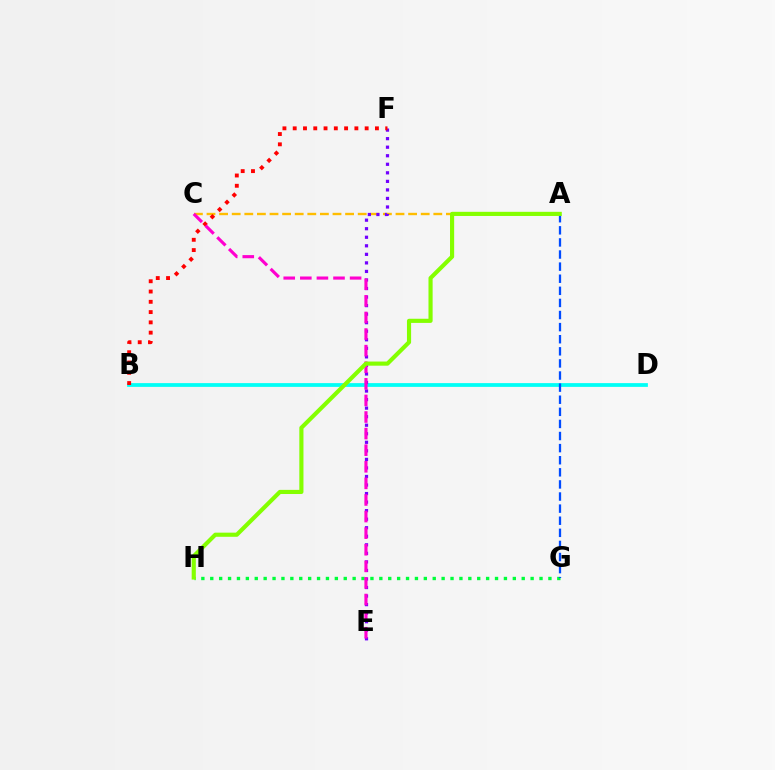{('B', 'D'): [{'color': '#00fff6', 'line_style': 'solid', 'thickness': 2.71}], ('G', 'H'): [{'color': '#00ff39', 'line_style': 'dotted', 'thickness': 2.42}], ('A', 'C'): [{'color': '#ffbd00', 'line_style': 'dashed', 'thickness': 1.71}], ('E', 'F'): [{'color': '#7200ff', 'line_style': 'dotted', 'thickness': 2.32}], ('B', 'F'): [{'color': '#ff0000', 'line_style': 'dotted', 'thickness': 2.79}], ('C', 'E'): [{'color': '#ff00cf', 'line_style': 'dashed', 'thickness': 2.25}], ('A', 'G'): [{'color': '#004bff', 'line_style': 'dashed', 'thickness': 1.64}], ('A', 'H'): [{'color': '#84ff00', 'line_style': 'solid', 'thickness': 2.98}]}